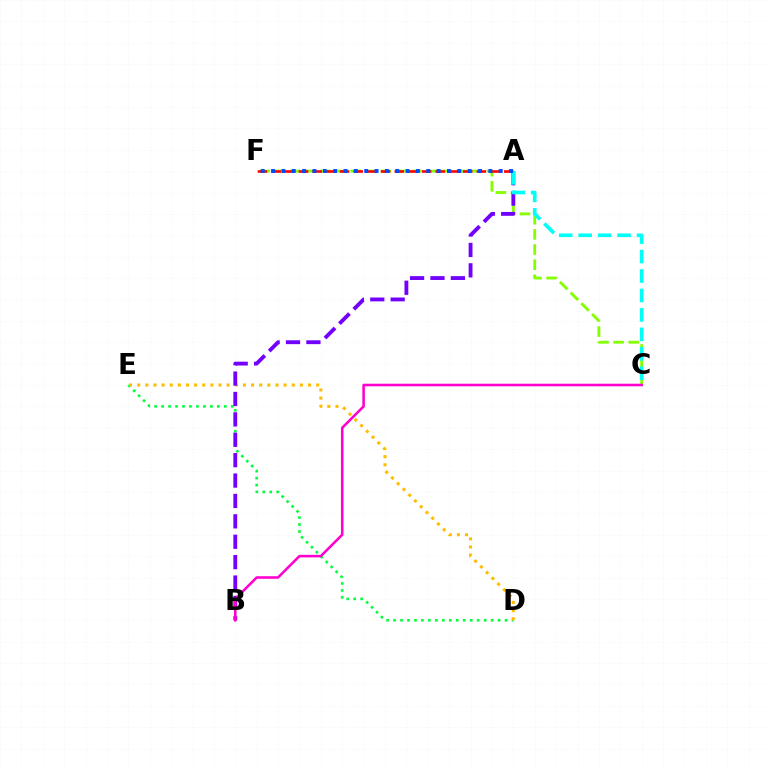{('D', 'E'): [{'color': '#00ff39', 'line_style': 'dotted', 'thickness': 1.89}, {'color': '#ffbd00', 'line_style': 'dotted', 'thickness': 2.21}], ('C', 'F'): [{'color': '#84ff00', 'line_style': 'dashed', 'thickness': 2.06}], ('A', 'F'): [{'color': '#ff0000', 'line_style': 'dashed', 'thickness': 1.86}, {'color': '#004bff', 'line_style': 'dotted', 'thickness': 2.81}], ('A', 'B'): [{'color': '#7200ff', 'line_style': 'dashed', 'thickness': 2.77}], ('A', 'C'): [{'color': '#00fff6', 'line_style': 'dashed', 'thickness': 2.64}], ('B', 'C'): [{'color': '#ff00cf', 'line_style': 'solid', 'thickness': 1.85}]}